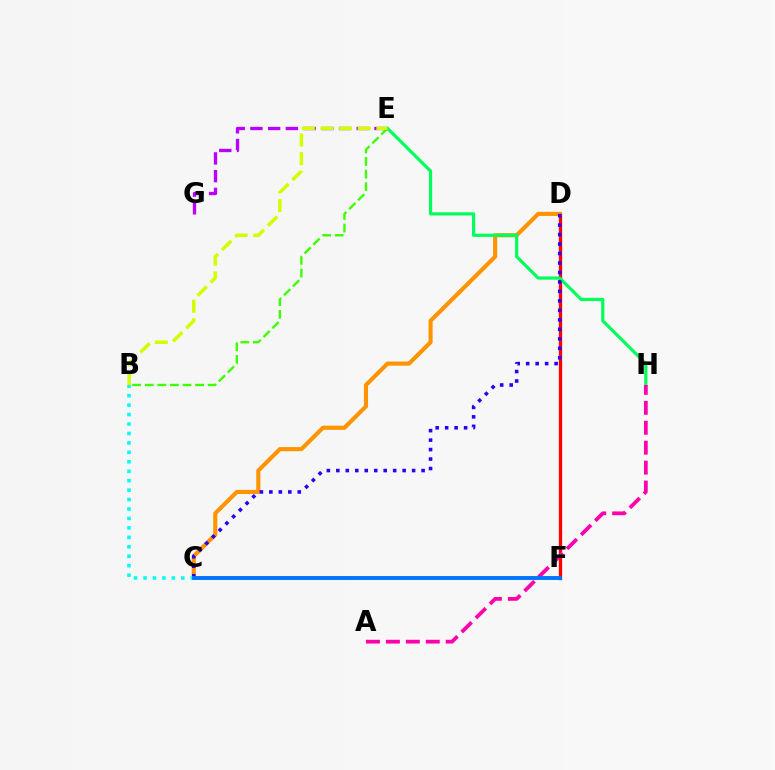{('D', 'F'): [{'color': '#ff0000', 'line_style': 'solid', 'thickness': 2.38}], ('B', 'E'): [{'color': '#3dff00', 'line_style': 'dashed', 'thickness': 1.71}, {'color': '#d1ff00', 'line_style': 'dashed', 'thickness': 2.53}], ('E', 'G'): [{'color': '#b900ff', 'line_style': 'dashed', 'thickness': 2.41}], ('C', 'D'): [{'color': '#ff9400', 'line_style': 'solid', 'thickness': 2.97}, {'color': '#2500ff', 'line_style': 'dotted', 'thickness': 2.57}], ('E', 'H'): [{'color': '#00ff5c', 'line_style': 'solid', 'thickness': 2.31}], ('B', 'C'): [{'color': '#00fff6', 'line_style': 'dotted', 'thickness': 2.57}], ('A', 'H'): [{'color': '#ff00ac', 'line_style': 'dashed', 'thickness': 2.71}], ('C', 'F'): [{'color': '#0074ff', 'line_style': 'solid', 'thickness': 2.8}]}